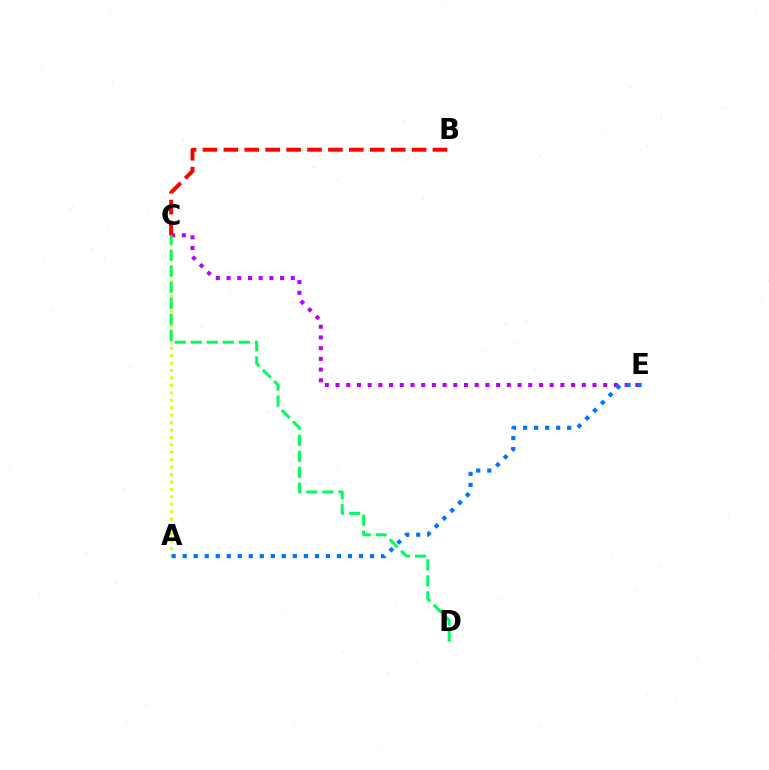{('A', 'C'): [{'color': '#d1ff00', 'line_style': 'dotted', 'thickness': 2.02}], ('C', 'E'): [{'color': '#b900ff', 'line_style': 'dotted', 'thickness': 2.91}], ('C', 'D'): [{'color': '#00ff5c', 'line_style': 'dashed', 'thickness': 2.18}], ('A', 'E'): [{'color': '#0074ff', 'line_style': 'dotted', 'thickness': 2.99}], ('B', 'C'): [{'color': '#ff0000', 'line_style': 'dashed', 'thickness': 2.84}]}